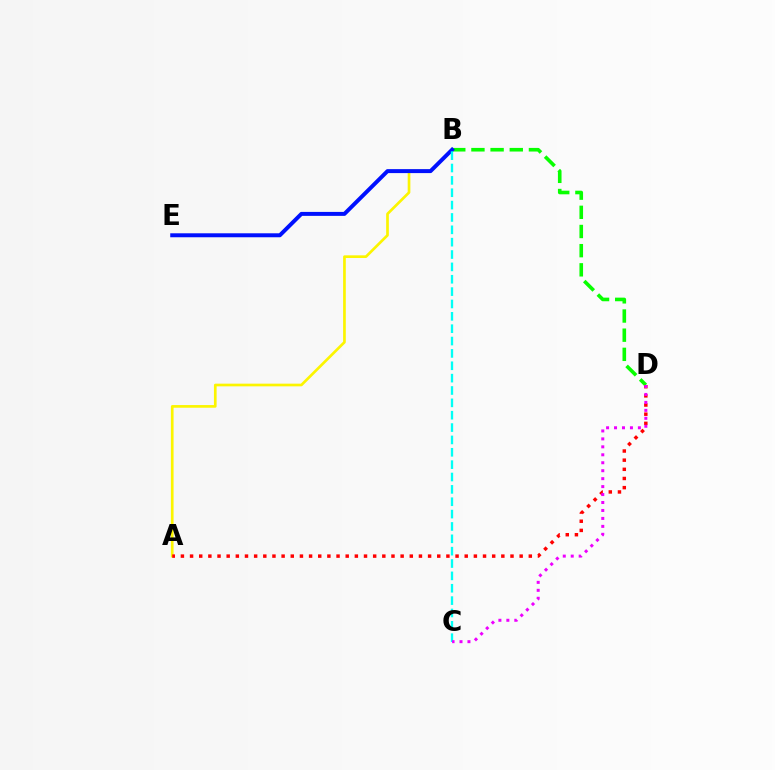{('B', 'D'): [{'color': '#08ff00', 'line_style': 'dashed', 'thickness': 2.6}], ('A', 'B'): [{'color': '#fcf500', 'line_style': 'solid', 'thickness': 1.93}], ('B', 'E'): [{'color': '#0010ff', 'line_style': 'solid', 'thickness': 2.86}], ('A', 'D'): [{'color': '#ff0000', 'line_style': 'dotted', 'thickness': 2.49}], ('B', 'C'): [{'color': '#00fff6', 'line_style': 'dashed', 'thickness': 1.68}], ('C', 'D'): [{'color': '#ee00ff', 'line_style': 'dotted', 'thickness': 2.16}]}